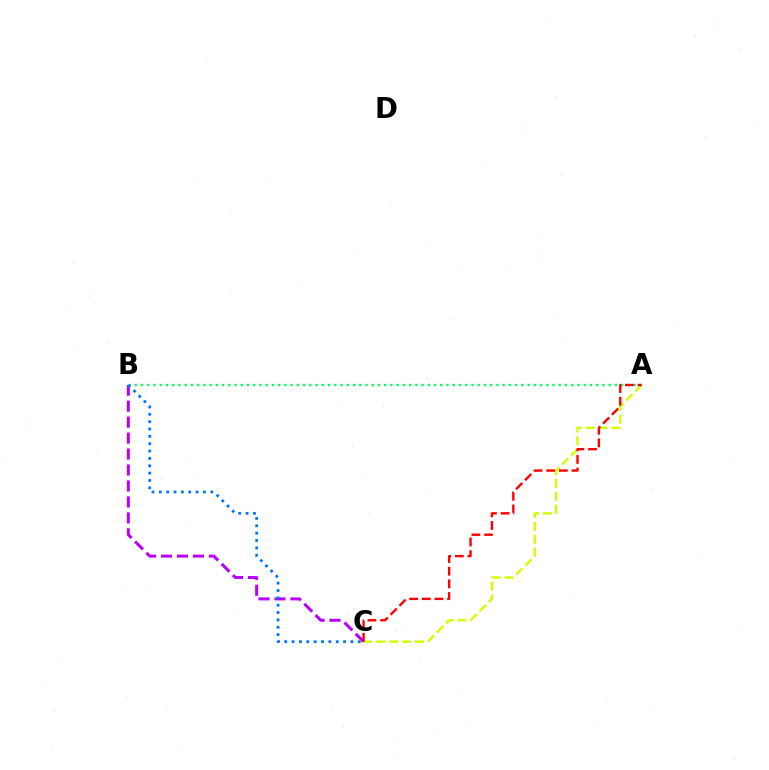{('B', 'C'): [{'color': '#b900ff', 'line_style': 'dashed', 'thickness': 2.17}, {'color': '#0074ff', 'line_style': 'dotted', 'thickness': 2.0}], ('A', 'C'): [{'color': '#d1ff00', 'line_style': 'dashed', 'thickness': 1.75}, {'color': '#ff0000', 'line_style': 'dashed', 'thickness': 1.72}], ('A', 'B'): [{'color': '#00ff5c', 'line_style': 'dotted', 'thickness': 1.69}]}